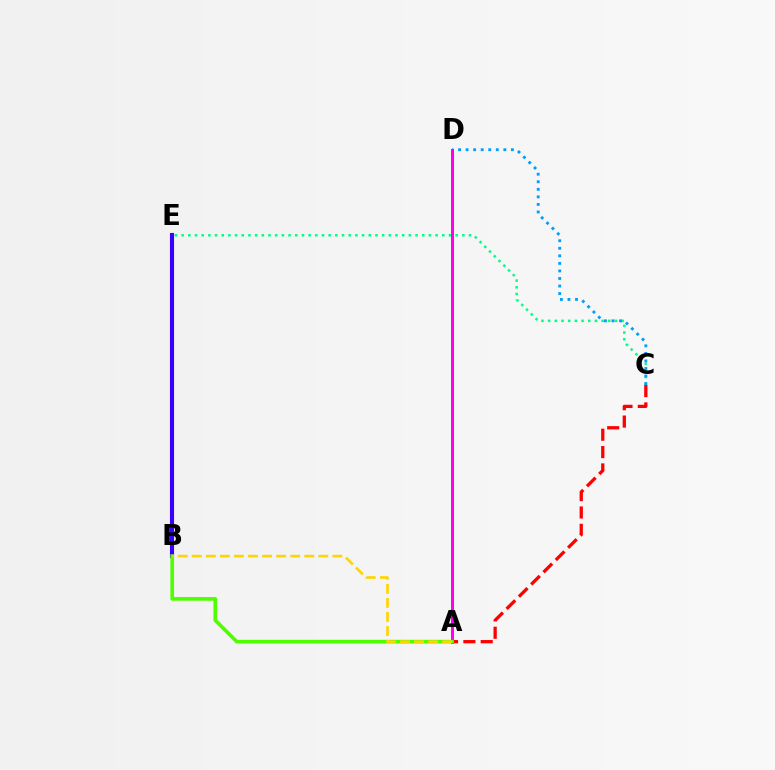{('C', 'E'): [{'color': '#00ff86', 'line_style': 'dotted', 'thickness': 1.82}], ('C', 'D'): [{'color': '#009eff', 'line_style': 'dotted', 'thickness': 2.05}], ('B', 'E'): [{'color': '#3700ff', 'line_style': 'solid', 'thickness': 2.95}], ('A', 'D'): [{'color': '#ff00ed', 'line_style': 'solid', 'thickness': 2.16}], ('A', 'C'): [{'color': '#ff0000', 'line_style': 'dashed', 'thickness': 2.36}], ('A', 'B'): [{'color': '#4fff00', 'line_style': 'solid', 'thickness': 2.64}, {'color': '#ffd500', 'line_style': 'dashed', 'thickness': 1.91}]}